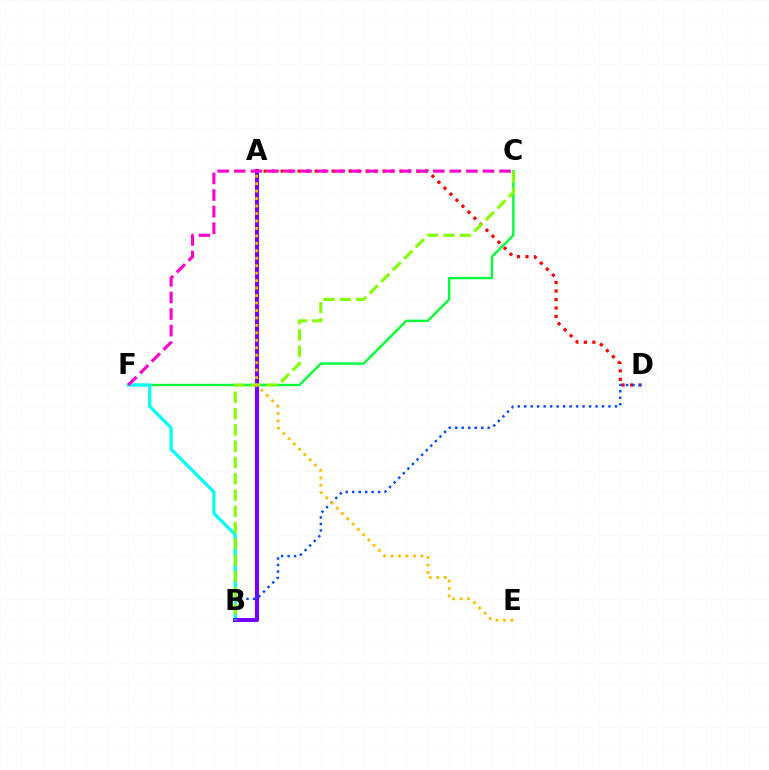{('C', 'F'): [{'color': '#00ff39', 'line_style': 'solid', 'thickness': 1.72}, {'color': '#ff00cf', 'line_style': 'dashed', 'thickness': 2.25}], ('A', 'D'): [{'color': '#ff0000', 'line_style': 'dotted', 'thickness': 2.31}], ('B', 'F'): [{'color': '#00fff6', 'line_style': 'solid', 'thickness': 2.31}], ('A', 'B'): [{'color': '#7200ff', 'line_style': 'solid', 'thickness': 2.93}], ('B', 'D'): [{'color': '#004bff', 'line_style': 'dotted', 'thickness': 1.76}], ('B', 'C'): [{'color': '#84ff00', 'line_style': 'dashed', 'thickness': 2.21}], ('A', 'E'): [{'color': '#ffbd00', 'line_style': 'dotted', 'thickness': 2.03}]}